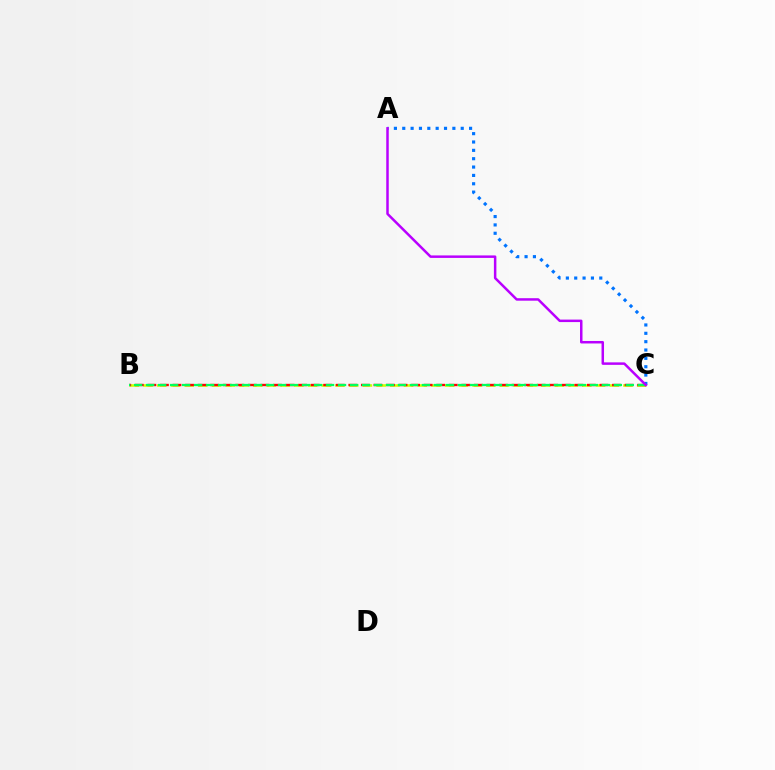{('A', 'C'): [{'color': '#0074ff', 'line_style': 'dotted', 'thickness': 2.27}, {'color': '#b900ff', 'line_style': 'solid', 'thickness': 1.79}], ('B', 'C'): [{'color': '#d1ff00', 'line_style': 'dashed', 'thickness': 1.86}, {'color': '#ff0000', 'line_style': 'dashed', 'thickness': 1.71}, {'color': '#00ff5c', 'line_style': 'dashed', 'thickness': 1.63}]}